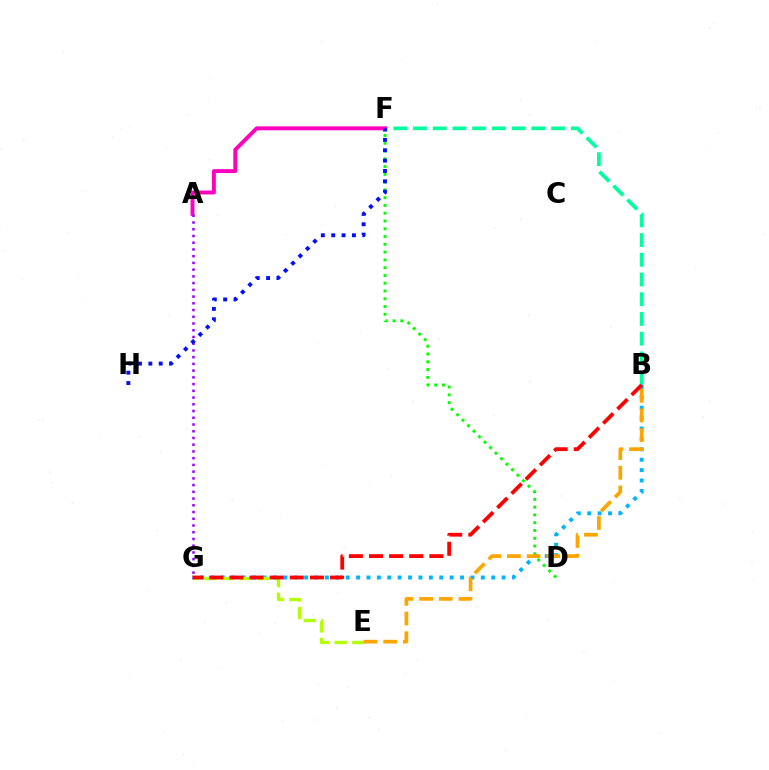{('B', 'G'): [{'color': '#00b5ff', 'line_style': 'dotted', 'thickness': 2.82}, {'color': '#ff0000', 'line_style': 'dashed', 'thickness': 2.73}], ('E', 'G'): [{'color': '#b3ff00', 'line_style': 'dashed', 'thickness': 2.4}], ('B', 'F'): [{'color': '#00ff9d', 'line_style': 'dashed', 'thickness': 2.68}], ('D', 'F'): [{'color': '#08ff00', 'line_style': 'dotted', 'thickness': 2.11}], ('B', 'E'): [{'color': '#ffa500', 'line_style': 'dashed', 'thickness': 2.67}], ('A', 'F'): [{'color': '#ff00bd', 'line_style': 'solid', 'thickness': 2.83}], ('A', 'G'): [{'color': '#9b00ff', 'line_style': 'dotted', 'thickness': 1.83}], ('F', 'H'): [{'color': '#0010ff', 'line_style': 'dotted', 'thickness': 2.81}]}